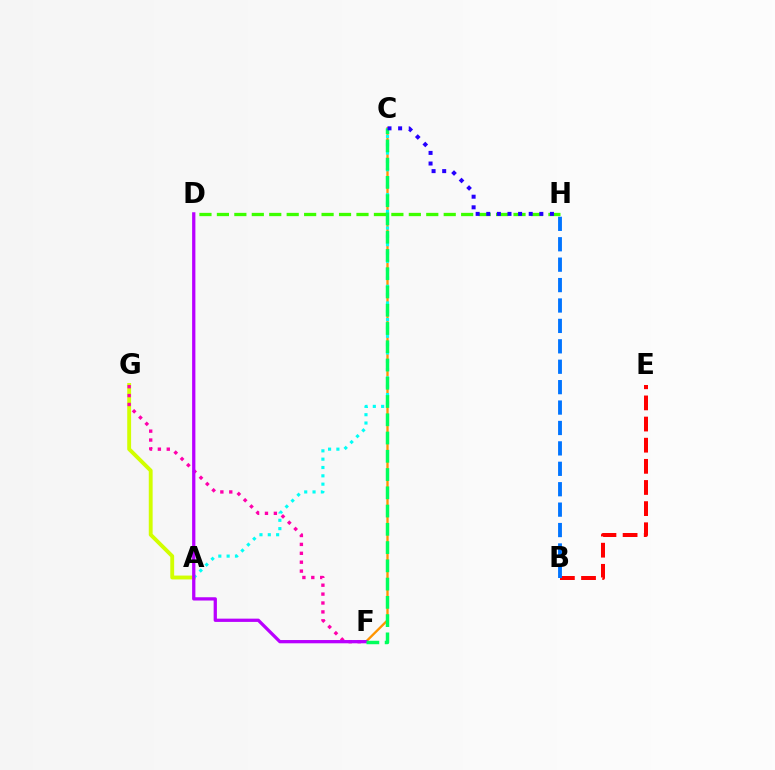{('C', 'F'): [{'color': '#ff9400', 'line_style': 'solid', 'thickness': 1.67}, {'color': '#00ff5c', 'line_style': 'dashed', 'thickness': 2.48}], ('A', 'G'): [{'color': '#d1ff00', 'line_style': 'solid', 'thickness': 2.79}], ('D', 'H'): [{'color': '#3dff00', 'line_style': 'dashed', 'thickness': 2.37}], ('F', 'G'): [{'color': '#ff00ac', 'line_style': 'dotted', 'thickness': 2.42}], ('B', 'E'): [{'color': '#ff0000', 'line_style': 'dashed', 'thickness': 2.87}], ('B', 'H'): [{'color': '#0074ff', 'line_style': 'dashed', 'thickness': 2.77}], ('A', 'C'): [{'color': '#00fff6', 'line_style': 'dotted', 'thickness': 2.26}], ('D', 'F'): [{'color': '#b900ff', 'line_style': 'solid', 'thickness': 2.35}], ('C', 'H'): [{'color': '#2500ff', 'line_style': 'dotted', 'thickness': 2.88}]}